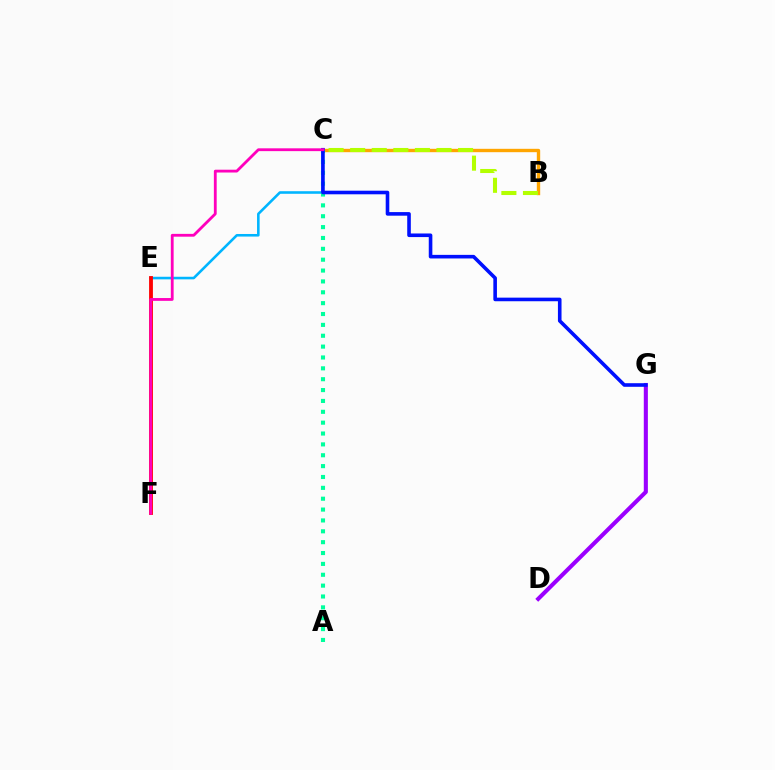{('C', 'E'): [{'color': '#00b5ff', 'line_style': 'solid', 'thickness': 1.86}], ('D', 'G'): [{'color': '#9b00ff', 'line_style': 'solid', 'thickness': 2.94}], ('B', 'C'): [{'color': '#08ff00', 'line_style': 'dashed', 'thickness': 2.05}, {'color': '#ffa500', 'line_style': 'solid', 'thickness': 2.43}, {'color': '#b3ff00', 'line_style': 'dashed', 'thickness': 2.93}], ('A', 'C'): [{'color': '#00ff9d', 'line_style': 'dotted', 'thickness': 2.95}], ('C', 'G'): [{'color': '#0010ff', 'line_style': 'solid', 'thickness': 2.59}], ('E', 'F'): [{'color': '#ff0000', 'line_style': 'solid', 'thickness': 2.75}], ('C', 'F'): [{'color': '#ff00bd', 'line_style': 'solid', 'thickness': 2.02}]}